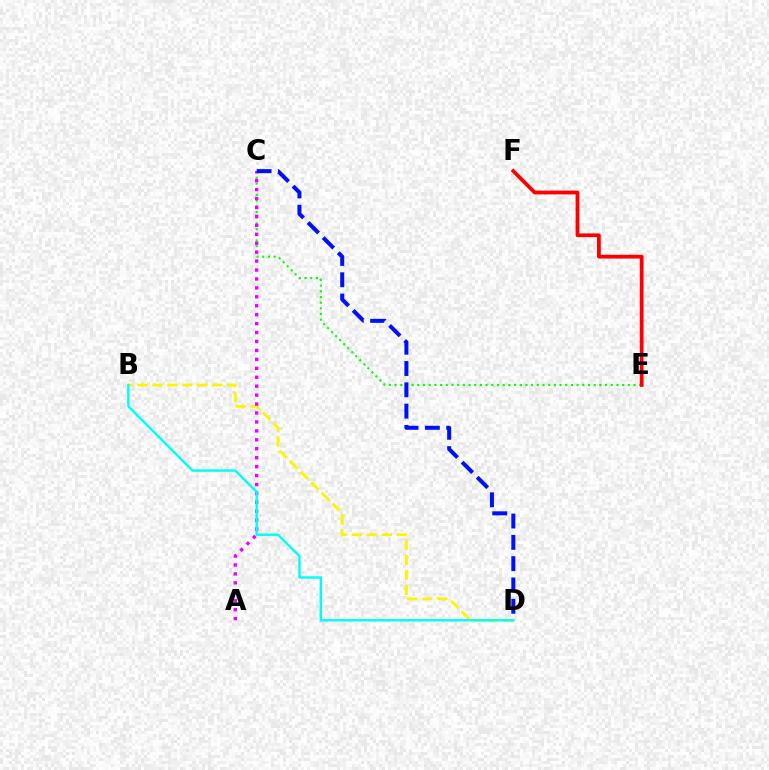{('B', 'D'): [{'color': '#fcf500', 'line_style': 'dashed', 'thickness': 2.03}, {'color': '#00fff6', 'line_style': 'solid', 'thickness': 1.75}], ('C', 'E'): [{'color': '#08ff00', 'line_style': 'dotted', 'thickness': 1.55}], ('A', 'C'): [{'color': '#ee00ff', 'line_style': 'dotted', 'thickness': 2.43}], ('E', 'F'): [{'color': '#ff0000', 'line_style': 'solid', 'thickness': 2.72}], ('C', 'D'): [{'color': '#0010ff', 'line_style': 'dashed', 'thickness': 2.89}]}